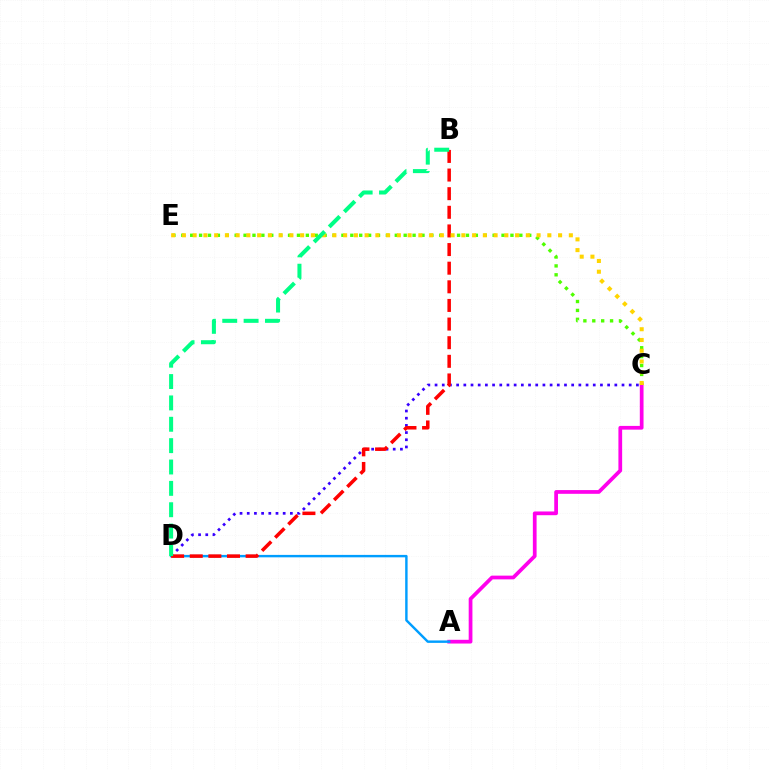{('A', 'C'): [{'color': '#ff00ed', 'line_style': 'solid', 'thickness': 2.69}], ('C', 'D'): [{'color': '#3700ff', 'line_style': 'dotted', 'thickness': 1.95}], ('C', 'E'): [{'color': '#4fff00', 'line_style': 'dotted', 'thickness': 2.42}, {'color': '#ffd500', 'line_style': 'dotted', 'thickness': 2.92}], ('A', 'D'): [{'color': '#009eff', 'line_style': 'solid', 'thickness': 1.75}], ('B', 'D'): [{'color': '#ff0000', 'line_style': 'dashed', 'thickness': 2.53}, {'color': '#00ff86', 'line_style': 'dashed', 'thickness': 2.9}]}